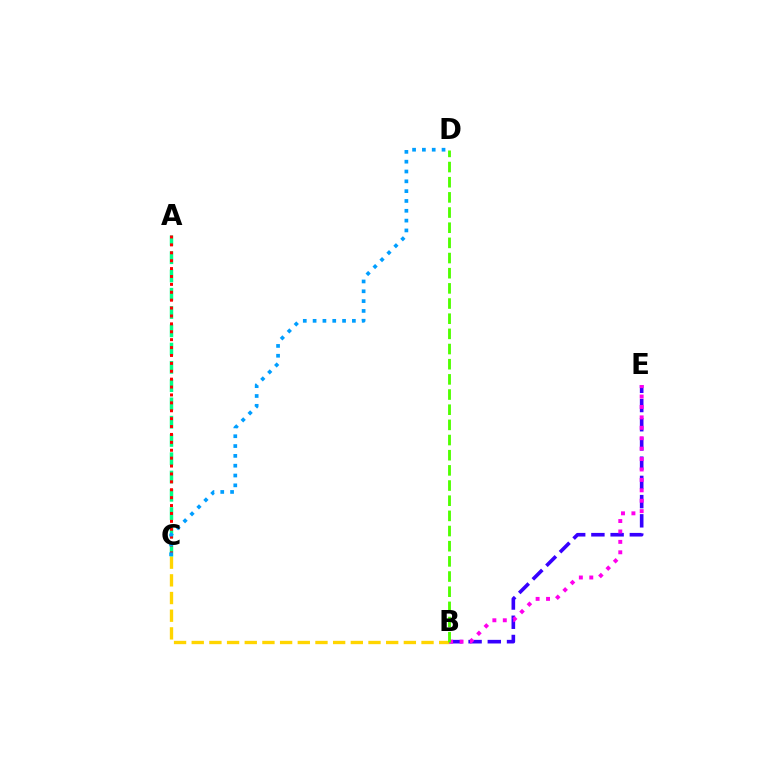{('B', 'E'): [{'color': '#3700ff', 'line_style': 'dashed', 'thickness': 2.61}, {'color': '#ff00ed', 'line_style': 'dotted', 'thickness': 2.83}], ('B', 'C'): [{'color': '#ffd500', 'line_style': 'dashed', 'thickness': 2.4}], ('A', 'C'): [{'color': '#00ff86', 'line_style': 'dashed', 'thickness': 2.48}, {'color': '#ff0000', 'line_style': 'dotted', 'thickness': 2.15}], ('C', 'D'): [{'color': '#009eff', 'line_style': 'dotted', 'thickness': 2.67}], ('B', 'D'): [{'color': '#4fff00', 'line_style': 'dashed', 'thickness': 2.06}]}